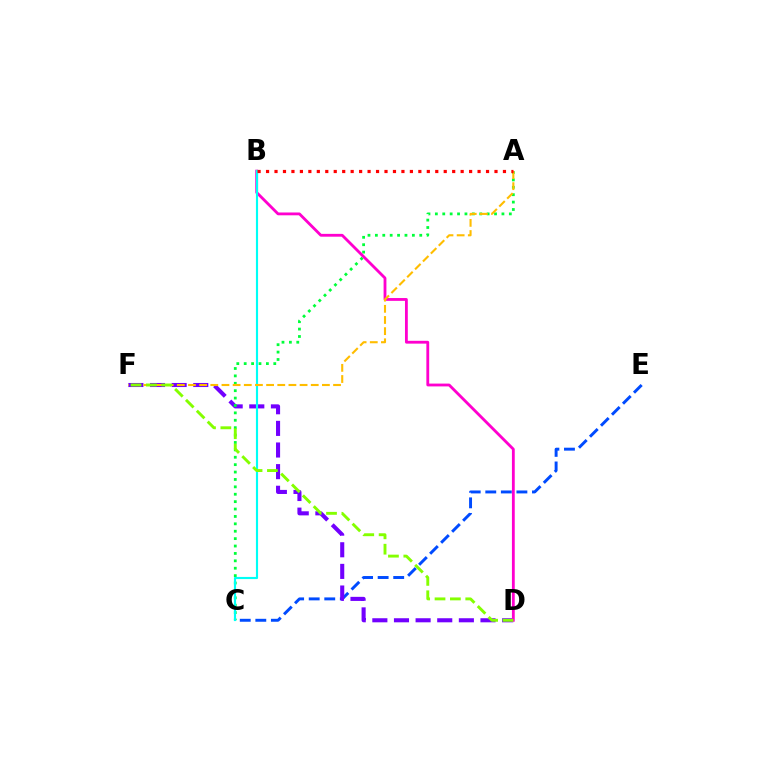{('C', 'E'): [{'color': '#004bff', 'line_style': 'dashed', 'thickness': 2.11}], ('D', 'F'): [{'color': '#7200ff', 'line_style': 'dashed', 'thickness': 2.94}, {'color': '#84ff00', 'line_style': 'dashed', 'thickness': 2.09}], ('A', 'C'): [{'color': '#00ff39', 'line_style': 'dotted', 'thickness': 2.01}], ('B', 'D'): [{'color': '#ff00cf', 'line_style': 'solid', 'thickness': 2.03}], ('B', 'C'): [{'color': '#00fff6', 'line_style': 'solid', 'thickness': 1.55}], ('A', 'F'): [{'color': '#ffbd00', 'line_style': 'dashed', 'thickness': 1.52}], ('A', 'B'): [{'color': '#ff0000', 'line_style': 'dotted', 'thickness': 2.3}]}